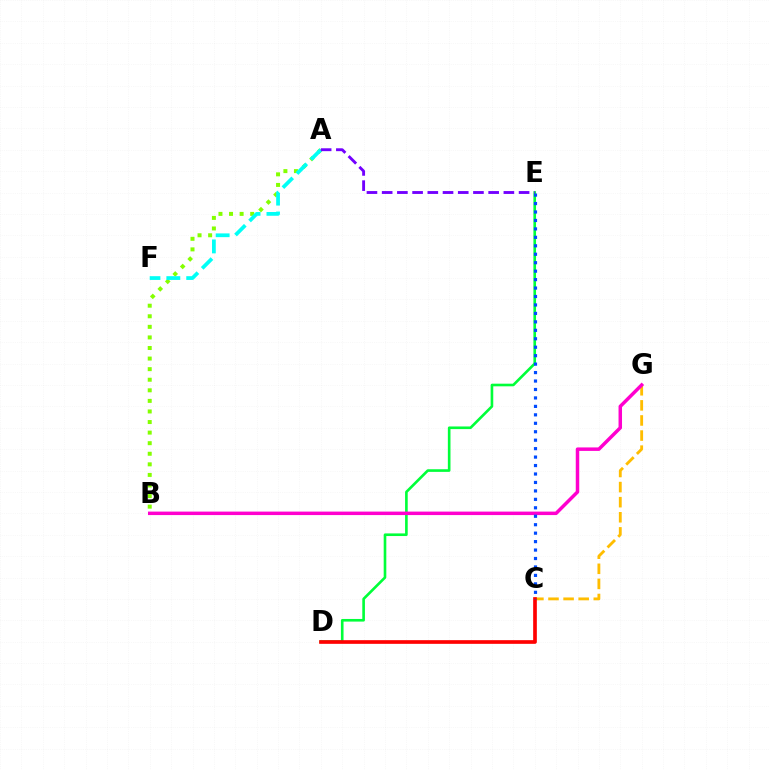{('A', 'B'): [{'color': '#84ff00', 'line_style': 'dotted', 'thickness': 2.87}], ('A', 'F'): [{'color': '#00fff6', 'line_style': 'dashed', 'thickness': 2.7}], ('D', 'E'): [{'color': '#00ff39', 'line_style': 'solid', 'thickness': 1.9}], ('C', 'G'): [{'color': '#ffbd00', 'line_style': 'dashed', 'thickness': 2.05}], ('A', 'E'): [{'color': '#7200ff', 'line_style': 'dashed', 'thickness': 2.07}], ('B', 'G'): [{'color': '#ff00cf', 'line_style': 'solid', 'thickness': 2.51}], ('C', 'D'): [{'color': '#ff0000', 'line_style': 'solid', 'thickness': 2.64}], ('C', 'E'): [{'color': '#004bff', 'line_style': 'dotted', 'thickness': 2.3}]}